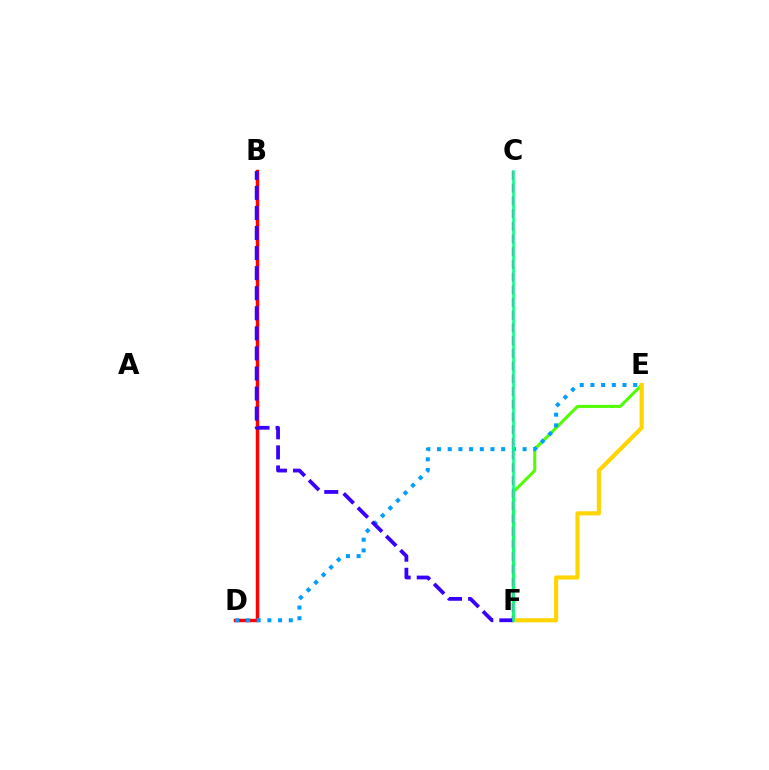{('E', 'F'): [{'color': '#4fff00', 'line_style': 'solid', 'thickness': 2.18}, {'color': '#ffd500', 'line_style': 'solid', 'thickness': 2.98}], ('B', 'D'): [{'color': '#ff0000', 'line_style': 'solid', 'thickness': 2.5}], ('C', 'F'): [{'color': '#ff00ed', 'line_style': 'dashed', 'thickness': 1.73}, {'color': '#00ff86', 'line_style': 'solid', 'thickness': 1.84}], ('D', 'E'): [{'color': '#009eff', 'line_style': 'dotted', 'thickness': 2.91}], ('B', 'F'): [{'color': '#3700ff', 'line_style': 'dashed', 'thickness': 2.73}]}